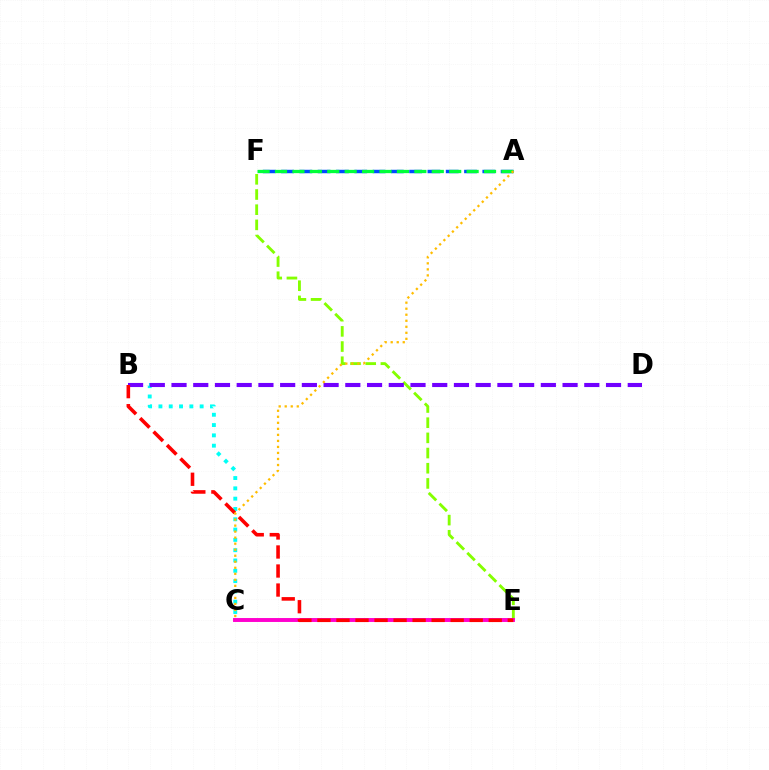{('E', 'F'): [{'color': '#84ff00', 'line_style': 'dashed', 'thickness': 2.06}], ('A', 'F'): [{'color': '#004bff', 'line_style': 'dashed', 'thickness': 2.49}, {'color': '#00ff39', 'line_style': 'dashed', 'thickness': 2.37}], ('B', 'C'): [{'color': '#00fff6', 'line_style': 'dotted', 'thickness': 2.8}], ('C', 'E'): [{'color': '#ff00cf', 'line_style': 'solid', 'thickness': 2.83}], ('B', 'D'): [{'color': '#7200ff', 'line_style': 'dashed', 'thickness': 2.95}], ('B', 'E'): [{'color': '#ff0000', 'line_style': 'dashed', 'thickness': 2.59}], ('A', 'C'): [{'color': '#ffbd00', 'line_style': 'dotted', 'thickness': 1.64}]}